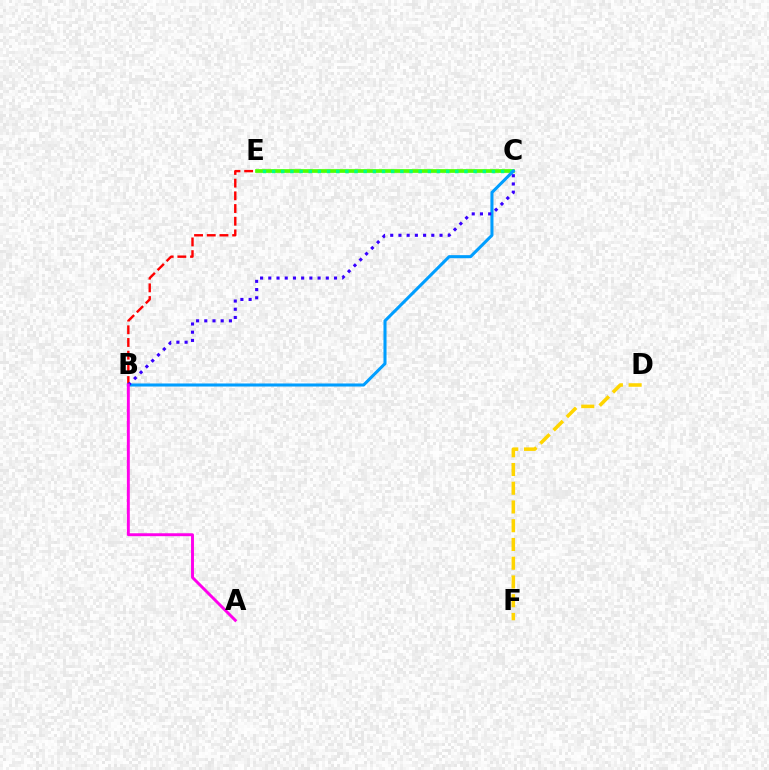{('B', 'E'): [{'color': '#ff0000', 'line_style': 'dashed', 'thickness': 1.72}], ('C', 'E'): [{'color': '#4fff00', 'line_style': 'solid', 'thickness': 2.67}, {'color': '#00ff86', 'line_style': 'dotted', 'thickness': 2.49}], ('D', 'F'): [{'color': '#ffd500', 'line_style': 'dashed', 'thickness': 2.55}], ('B', 'C'): [{'color': '#009eff', 'line_style': 'solid', 'thickness': 2.2}, {'color': '#3700ff', 'line_style': 'dotted', 'thickness': 2.23}], ('A', 'B'): [{'color': '#ff00ed', 'line_style': 'solid', 'thickness': 2.11}]}